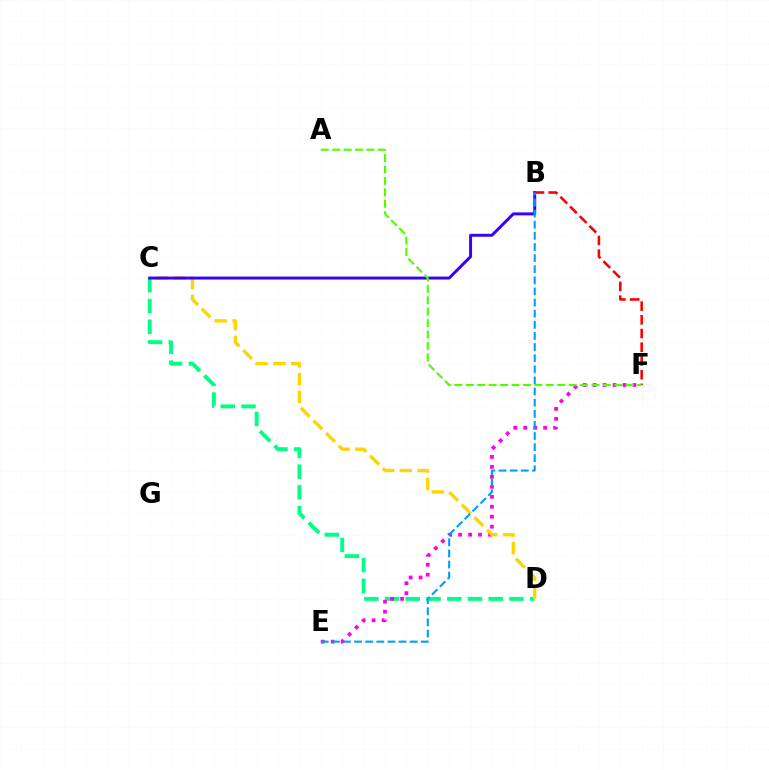{('C', 'D'): [{'color': '#00ff86', 'line_style': 'dashed', 'thickness': 2.82}, {'color': '#ffd500', 'line_style': 'dashed', 'thickness': 2.42}], ('E', 'F'): [{'color': '#ff00ed', 'line_style': 'dotted', 'thickness': 2.71}], ('B', 'C'): [{'color': '#3700ff', 'line_style': 'solid', 'thickness': 2.13}], ('B', 'F'): [{'color': '#ff0000', 'line_style': 'dashed', 'thickness': 1.86}], ('B', 'E'): [{'color': '#009eff', 'line_style': 'dashed', 'thickness': 1.51}], ('A', 'F'): [{'color': '#4fff00', 'line_style': 'dashed', 'thickness': 1.55}]}